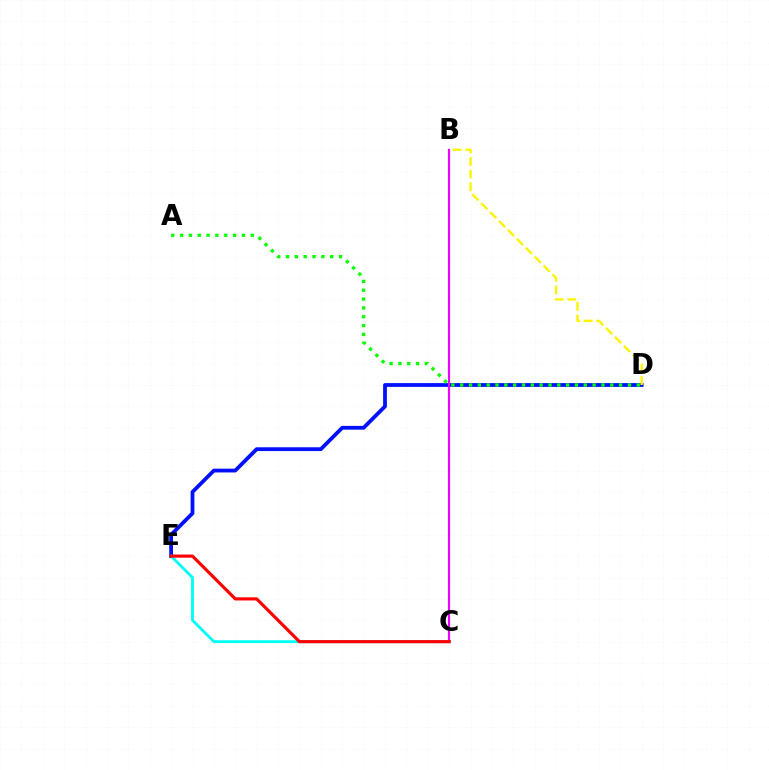{('D', 'E'): [{'color': '#0010ff', 'line_style': 'solid', 'thickness': 2.73}], ('C', 'E'): [{'color': '#00fff6', 'line_style': 'solid', 'thickness': 2.05}, {'color': '#ff0000', 'line_style': 'solid', 'thickness': 2.27}], ('A', 'D'): [{'color': '#08ff00', 'line_style': 'dotted', 'thickness': 2.4}], ('B', 'C'): [{'color': '#ee00ff', 'line_style': 'solid', 'thickness': 1.56}], ('B', 'D'): [{'color': '#fcf500', 'line_style': 'dashed', 'thickness': 1.71}]}